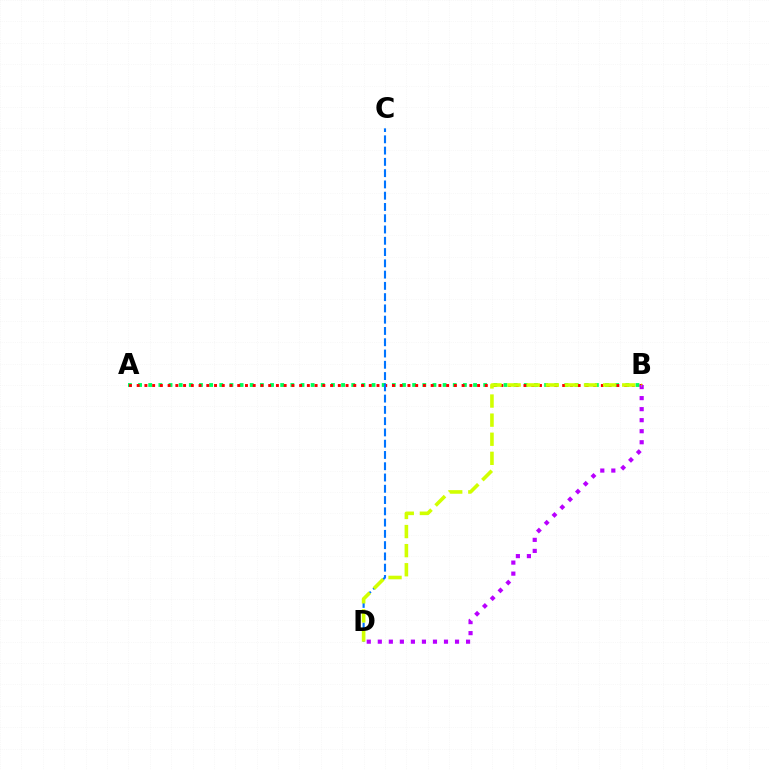{('A', 'B'): [{'color': '#00ff5c', 'line_style': 'dotted', 'thickness': 2.76}, {'color': '#ff0000', 'line_style': 'dotted', 'thickness': 2.1}], ('B', 'D'): [{'color': '#b900ff', 'line_style': 'dotted', 'thickness': 3.0}, {'color': '#d1ff00', 'line_style': 'dashed', 'thickness': 2.59}], ('C', 'D'): [{'color': '#0074ff', 'line_style': 'dashed', 'thickness': 1.53}]}